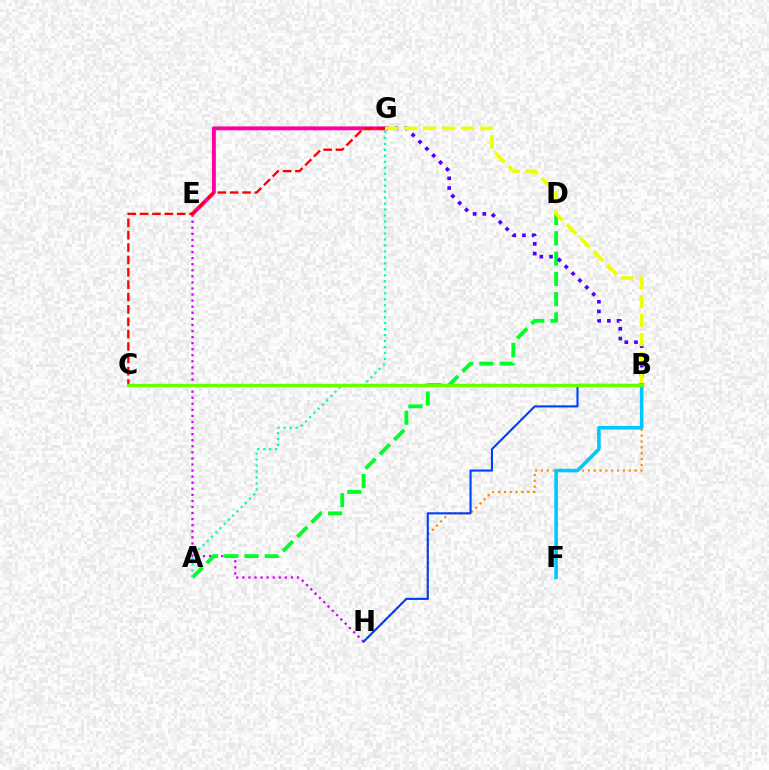{('E', 'H'): [{'color': '#d600ff', 'line_style': 'dotted', 'thickness': 1.65}], ('A', 'D'): [{'color': '#00ff27', 'line_style': 'dashed', 'thickness': 2.75}], ('B', 'H'): [{'color': '#ff8800', 'line_style': 'dotted', 'thickness': 1.59}, {'color': '#003fff', 'line_style': 'solid', 'thickness': 1.52}], ('E', 'G'): [{'color': '#ff00a0', 'line_style': 'solid', 'thickness': 2.79}], ('B', 'G'): [{'color': '#4f00ff', 'line_style': 'dotted', 'thickness': 2.63}, {'color': '#eeff00', 'line_style': 'dashed', 'thickness': 2.58}], ('A', 'G'): [{'color': '#00ffaf', 'line_style': 'dotted', 'thickness': 1.62}], ('B', 'F'): [{'color': '#00c7ff', 'line_style': 'solid', 'thickness': 2.57}], ('C', 'G'): [{'color': '#ff0000', 'line_style': 'dashed', 'thickness': 1.68}], ('B', 'C'): [{'color': '#66ff00', 'line_style': 'solid', 'thickness': 2.43}]}